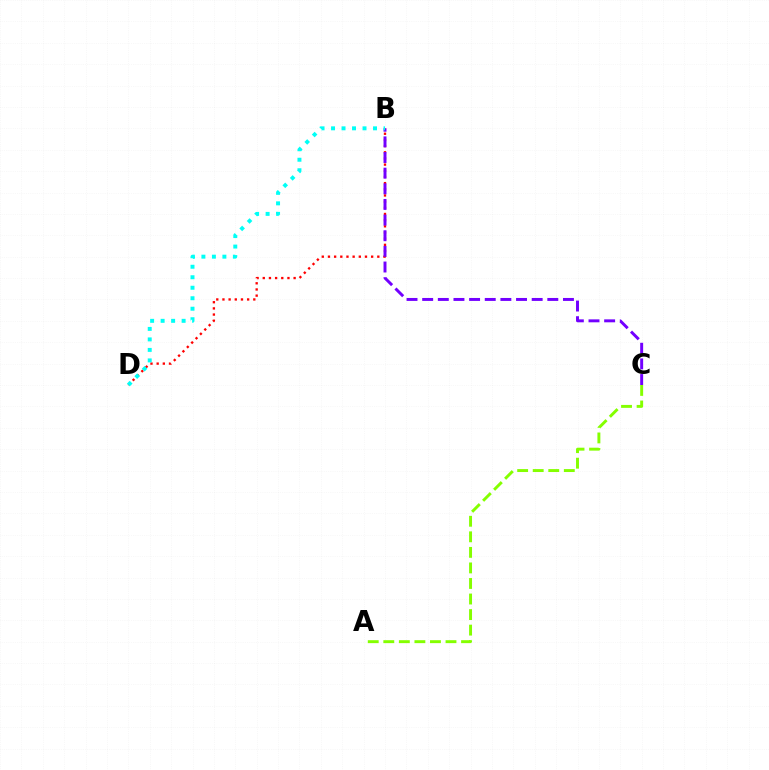{('B', 'D'): [{'color': '#ff0000', 'line_style': 'dotted', 'thickness': 1.68}, {'color': '#00fff6', 'line_style': 'dotted', 'thickness': 2.85}], ('B', 'C'): [{'color': '#7200ff', 'line_style': 'dashed', 'thickness': 2.13}], ('A', 'C'): [{'color': '#84ff00', 'line_style': 'dashed', 'thickness': 2.11}]}